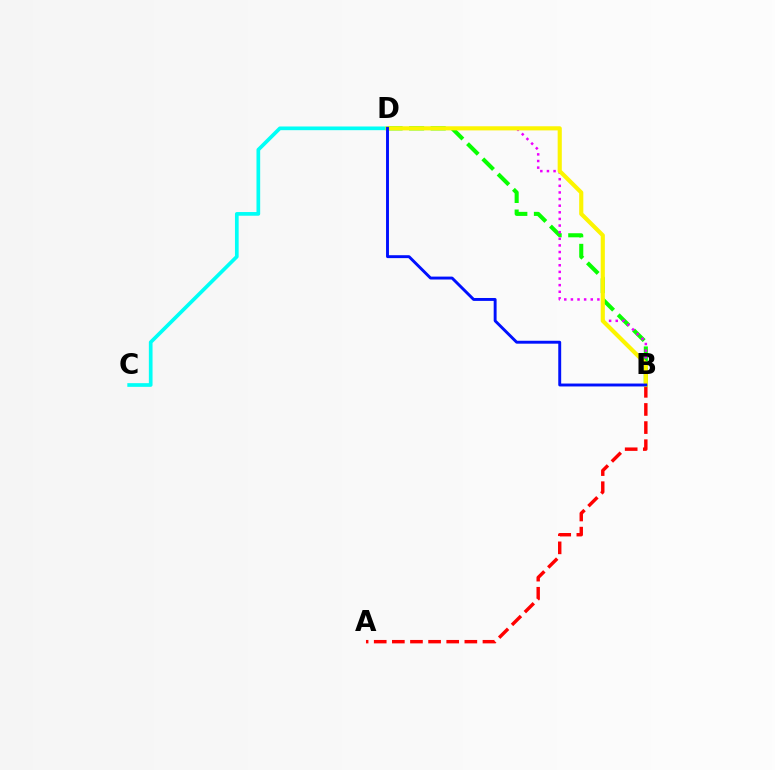{('B', 'D'): [{'color': '#08ff00', 'line_style': 'dashed', 'thickness': 2.93}, {'color': '#ee00ff', 'line_style': 'dotted', 'thickness': 1.8}, {'color': '#fcf500', 'line_style': 'solid', 'thickness': 2.98}, {'color': '#0010ff', 'line_style': 'solid', 'thickness': 2.1}], ('A', 'B'): [{'color': '#ff0000', 'line_style': 'dashed', 'thickness': 2.46}], ('C', 'D'): [{'color': '#00fff6', 'line_style': 'solid', 'thickness': 2.66}]}